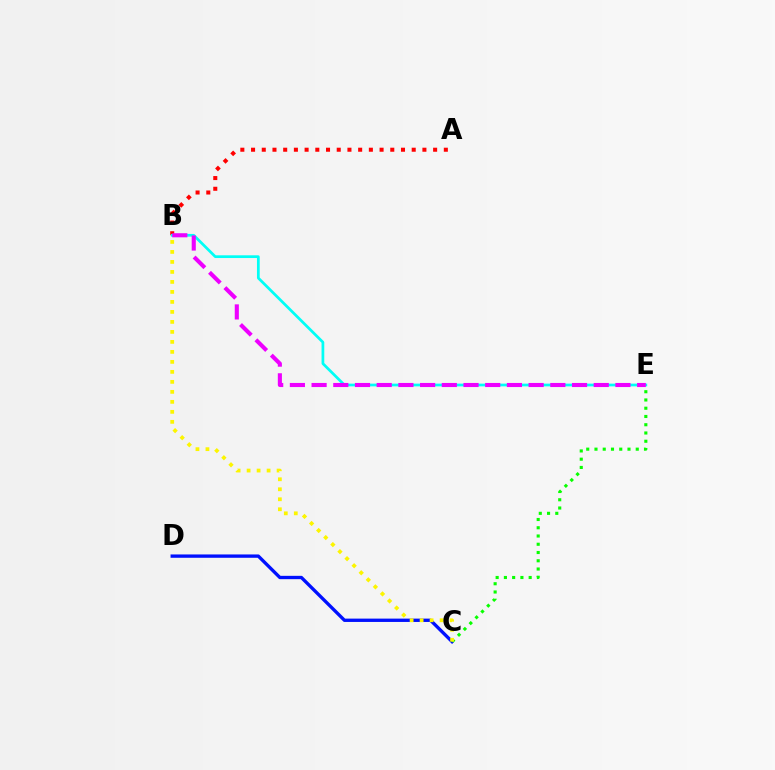{('A', 'B'): [{'color': '#ff0000', 'line_style': 'dotted', 'thickness': 2.91}], ('C', 'D'): [{'color': '#0010ff', 'line_style': 'solid', 'thickness': 2.4}], ('B', 'E'): [{'color': '#00fff6', 'line_style': 'solid', 'thickness': 1.96}, {'color': '#ee00ff', 'line_style': 'dashed', 'thickness': 2.95}], ('C', 'E'): [{'color': '#08ff00', 'line_style': 'dotted', 'thickness': 2.24}], ('B', 'C'): [{'color': '#fcf500', 'line_style': 'dotted', 'thickness': 2.72}]}